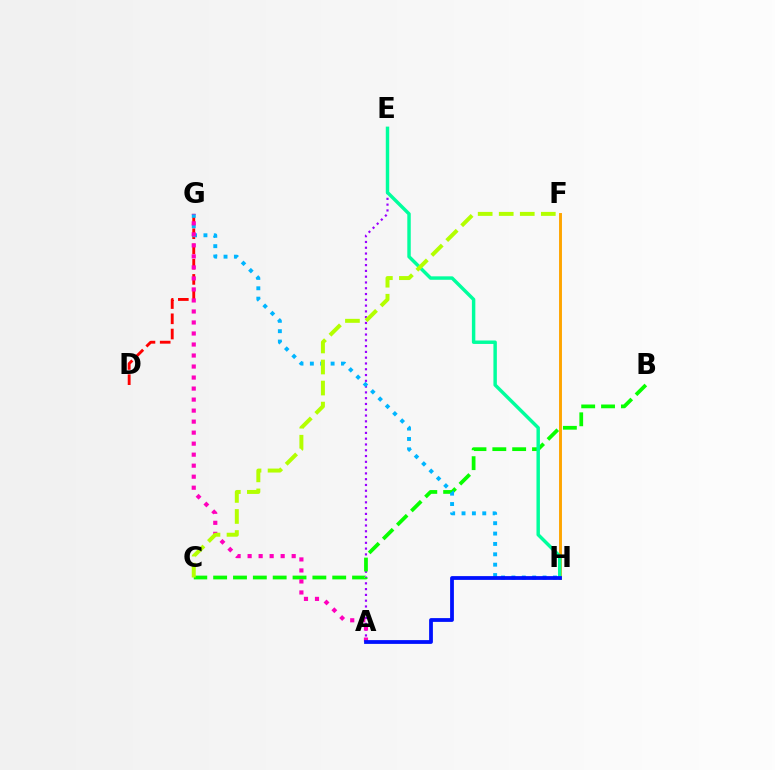{('D', 'G'): [{'color': '#ff0000', 'line_style': 'dashed', 'thickness': 2.07}], ('A', 'E'): [{'color': '#9b00ff', 'line_style': 'dotted', 'thickness': 1.57}], ('B', 'C'): [{'color': '#08ff00', 'line_style': 'dashed', 'thickness': 2.7}], ('F', 'H'): [{'color': '#ffa500', 'line_style': 'solid', 'thickness': 2.1}], ('G', 'H'): [{'color': '#00b5ff', 'line_style': 'dotted', 'thickness': 2.82}], ('A', 'G'): [{'color': '#ff00bd', 'line_style': 'dotted', 'thickness': 2.99}], ('E', 'H'): [{'color': '#00ff9d', 'line_style': 'solid', 'thickness': 2.48}], ('A', 'H'): [{'color': '#0010ff', 'line_style': 'solid', 'thickness': 2.72}], ('C', 'F'): [{'color': '#b3ff00', 'line_style': 'dashed', 'thickness': 2.86}]}